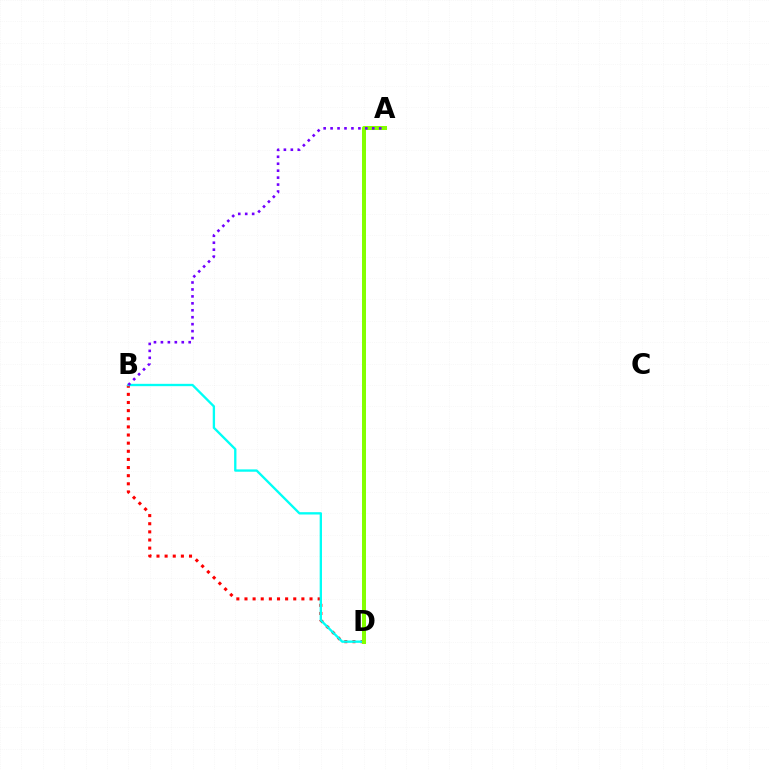{('B', 'D'): [{'color': '#ff0000', 'line_style': 'dotted', 'thickness': 2.21}, {'color': '#00fff6', 'line_style': 'solid', 'thickness': 1.68}], ('A', 'D'): [{'color': '#84ff00', 'line_style': 'solid', 'thickness': 2.89}], ('A', 'B'): [{'color': '#7200ff', 'line_style': 'dotted', 'thickness': 1.89}]}